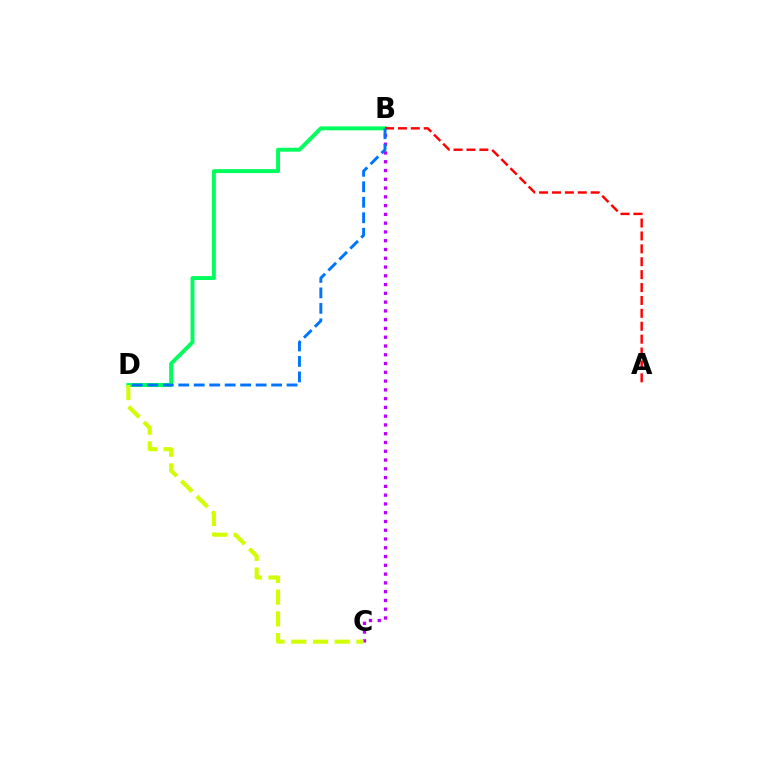{('B', 'D'): [{'color': '#00ff5c', 'line_style': 'solid', 'thickness': 2.82}, {'color': '#0074ff', 'line_style': 'dashed', 'thickness': 2.1}], ('B', 'C'): [{'color': '#b900ff', 'line_style': 'dotted', 'thickness': 2.38}], ('A', 'B'): [{'color': '#ff0000', 'line_style': 'dashed', 'thickness': 1.75}], ('C', 'D'): [{'color': '#d1ff00', 'line_style': 'dashed', 'thickness': 2.95}]}